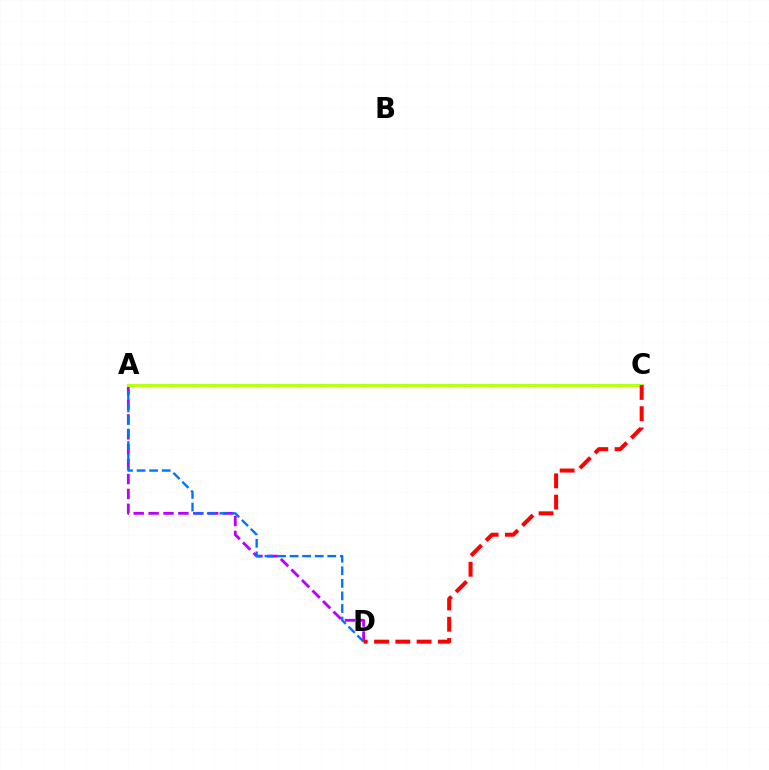{('A', 'D'): [{'color': '#b900ff', 'line_style': 'dashed', 'thickness': 2.02}, {'color': '#0074ff', 'line_style': 'dashed', 'thickness': 1.71}], ('A', 'C'): [{'color': '#00ff5c', 'line_style': 'solid', 'thickness': 1.9}, {'color': '#d1ff00', 'line_style': 'solid', 'thickness': 1.95}], ('C', 'D'): [{'color': '#ff0000', 'line_style': 'dashed', 'thickness': 2.89}]}